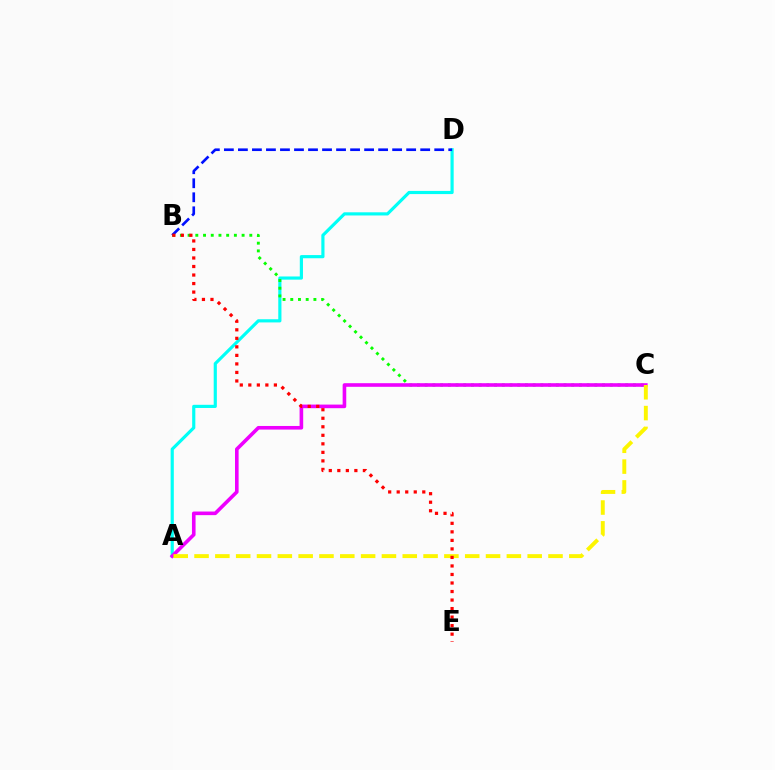{('A', 'D'): [{'color': '#00fff6', 'line_style': 'solid', 'thickness': 2.28}], ('B', 'C'): [{'color': '#08ff00', 'line_style': 'dotted', 'thickness': 2.1}], ('B', 'D'): [{'color': '#0010ff', 'line_style': 'dashed', 'thickness': 1.9}], ('A', 'C'): [{'color': '#ee00ff', 'line_style': 'solid', 'thickness': 2.6}, {'color': '#fcf500', 'line_style': 'dashed', 'thickness': 2.83}], ('B', 'E'): [{'color': '#ff0000', 'line_style': 'dotted', 'thickness': 2.32}]}